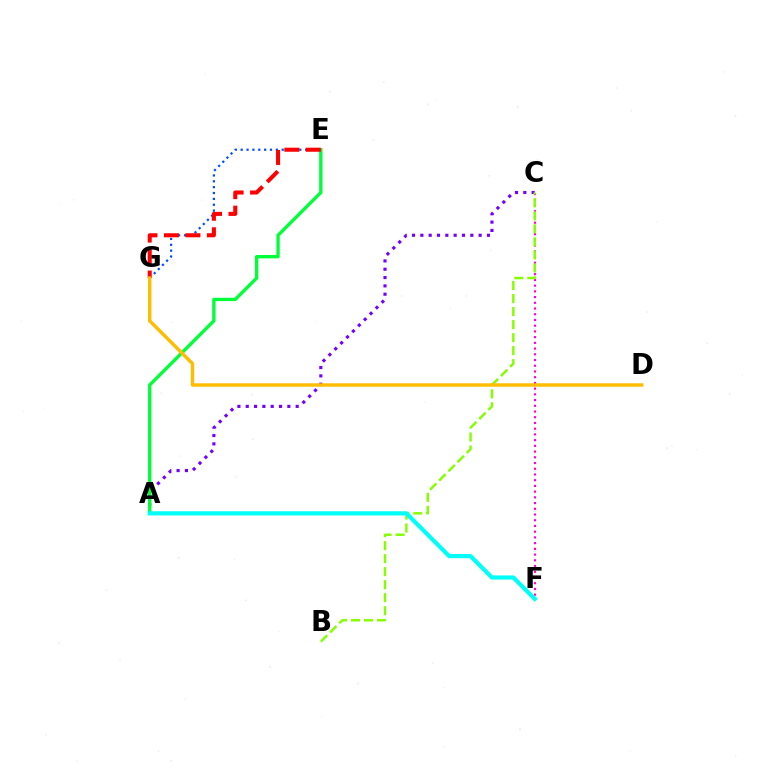{('E', 'G'): [{'color': '#004bff', 'line_style': 'dotted', 'thickness': 1.59}, {'color': '#ff0000', 'line_style': 'dashed', 'thickness': 2.92}], ('A', 'C'): [{'color': '#7200ff', 'line_style': 'dotted', 'thickness': 2.26}], ('A', 'E'): [{'color': '#00ff39', 'line_style': 'solid', 'thickness': 2.41}], ('C', 'F'): [{'color': '#ff00cf', 'line_style': 'dotted', 'thickness': 1.55}], ('B', 'C'): [{'color': '#84ff00', 'line_style': 'dashed', 'thickness': 1.77}], ('A', 'F'): [{'color': '#00fff6', 'line_style': 'solid', 'thickness': 3.0}], ('D', 'G'): [{'color': '#ffbd00', 'line_style': 'solid', 'thickness': 2.47}]}